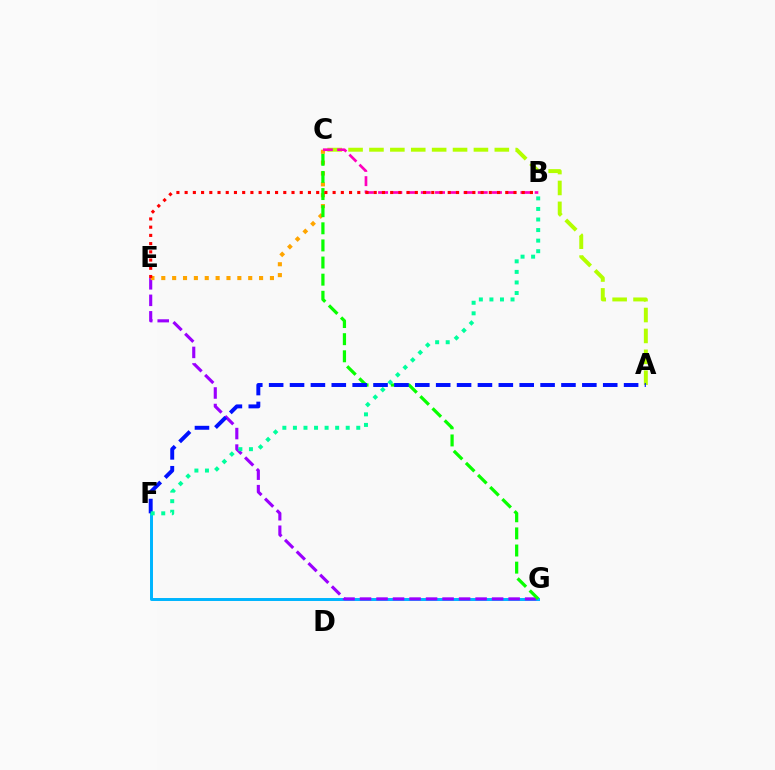{('F', 'G'): [{'color': '#00b5ff', 'line_style': 'solid', 'thickness': 2.14}], ('A', 'C'): [{'color': '#b3ff00', 'line_style': 'dashed', 'thickness': 2.84}], ('E', 'G'): [{'color': '#9b00ff', 'line_style': 'dashed', 'thickness': 2.24}], ('C', 'E'): [{'color': '#ffa500', 'line_style': 'dotted', 'thickness': 2.95}], ('B', 'C'): [{'color': '#ff00bd', 'line_style': 'dashed', 'thickness': 1.93}], ('C', 'G'): [{'color': '#08ff00', 'line_style': 'dashed', 'thickness': 2.33}], ('B', 'E'): [{'color': '#ff0000', 'line_style': 'dotted', 'thickness': 2.23}], ('A', 'F'): [{'color': '#0010ff', 'line_style': 'dashed', 'thickness': 2.84}], ('B', 'F'): [{'color': '#00ff9d', 'line_style': 'dotted', 'thickness': 2.87}]}